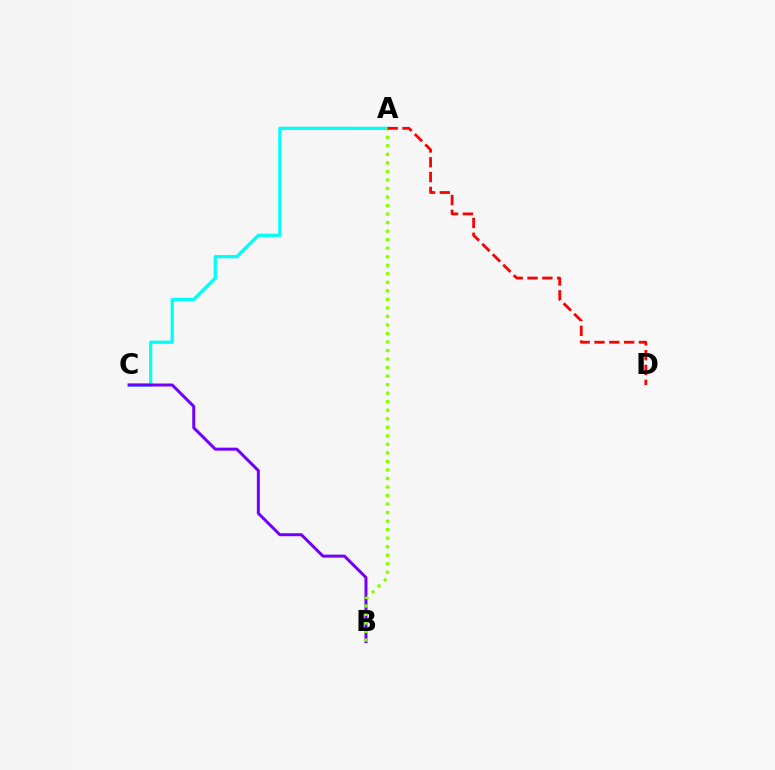{('A', 'C'): [{'color': '#00fff6', 'line_style': 'solid', 'thickness': 2.33}], ('B', 'C'): [{'color': '#7200ff', 'line_style': 'solid', 'thickness': 2.15}], ('A', 'B'): [{'color': '#84ff00', 'line_style': 'dotted', 'thickness': 2.32}], ('A', 'D'): [{'color': '#ff0000', 'line_style': 'dashed', 'thickness': 2.01}]}